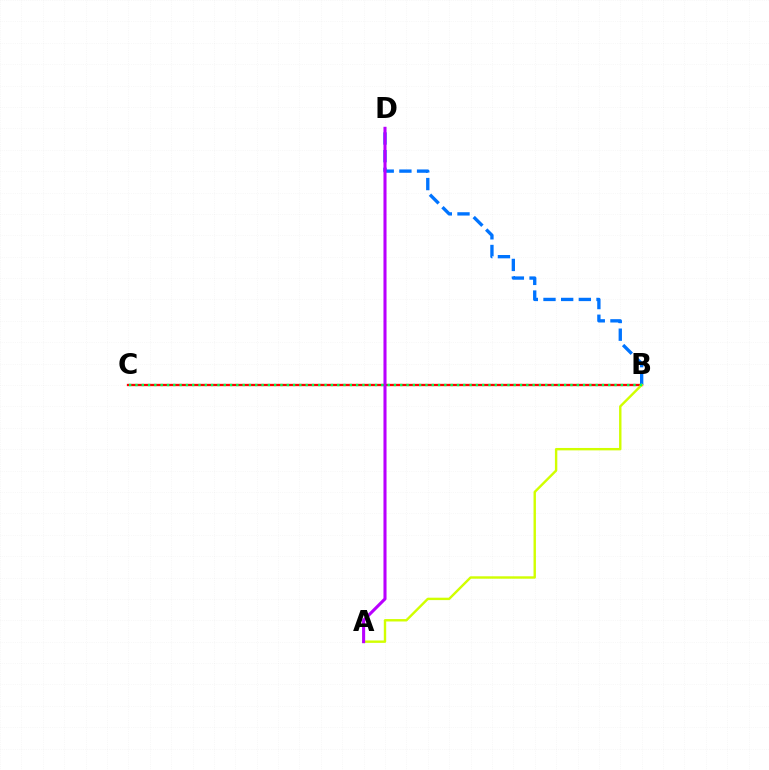{('B', 'C'): [{'color': '#ff0000', 'line_style': 'solid', 'thickness': 1.66}, {'color': '#00ff5c', 'line_style': 'dotted', 'thickness': 1.71}], ('B', 'D'): [{'color': '#0074ff', 'line_style': 'dashed', 'thickness': 2.4}], ('A', 'B'): [{'color': '#d1ff00', 'line_style': 'solid', 'thickness': 1.73}], ('A', 'D'): [{'color': '#b900ff', 'line_style': 'solid', 'thickness': 2.21}]}